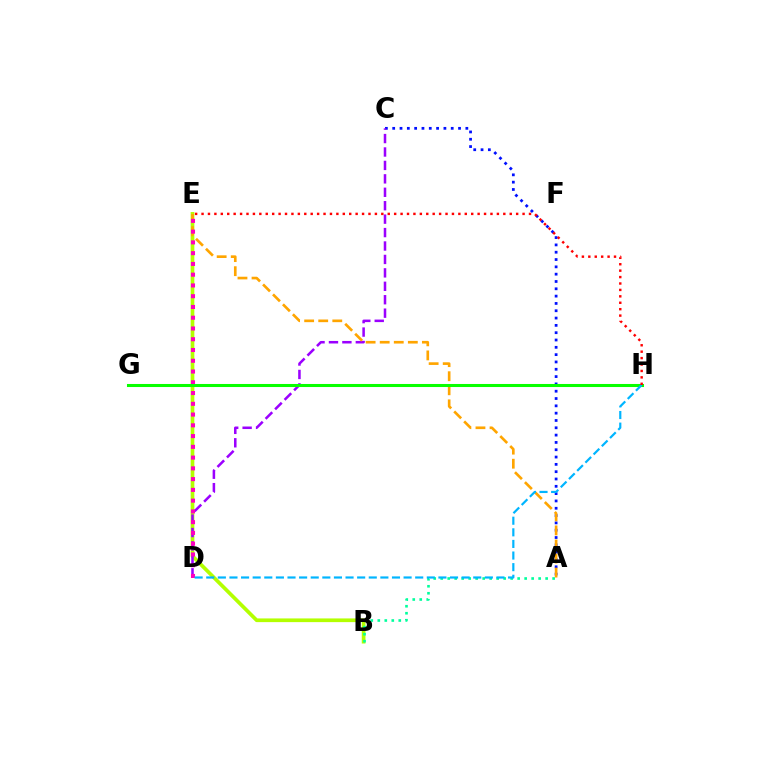{('B', 'E'): [{'color': '#b3ff00', 'line_style': 'solid', 'thickness': 2.66}], ('A', 'C'): [{'color': '#0010ff', 'line_style': 'dotted', 'thickness': 1.99}], ('A', 'B'): [{'color': '#00ff9d', 'line_style': 'dotted', 'thickness': 1.9}], ('C', 'D'): [{'color': '#9b00ff', 'line_style': 'dashed', 'thickness': 1.82}], ('A', 'E'): [{'color': '#ffa500', 'line_style': 'dashed', 'thickness': 1.91}], ('D', 'E'): [{'color': '#ff00bd', 'line_style': 'dotted', 'thickness': 2.92}], ('G', 'H'): [{'color': '#08ff00', 'line_style': 'solid', 'thickness': 2.2}], ('D', 'H'): [{'color': '#00b5ff', 'line_style': 'dashed', 'thickness': 1.58}], ('E', 'H'): [{'color': '#ff0000', 'line_style': 'dotted', 'thickness': 1.74}]}